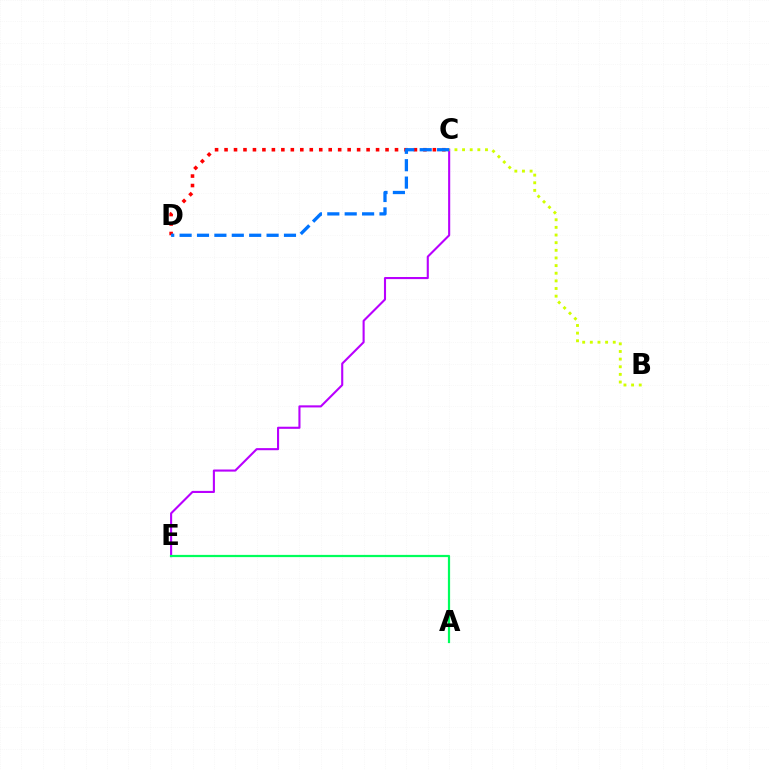{('C', 'D'): [{'color': '#ff0000', 'line_style': 'dotted', 'thickness': 2.57}, {'color': '#0074ff', 'line_style': 'dashed', 'thickness': 2.36}], ('C', 'E'): [{'color': '#b900ff', 'line_style': 'solid', 'thickness': 1.51}], ('A', 'E'): [{'color': '#00ff5c', 'line_style': 'solid', 'thickness': 1.59}], ('B', 'C'): [{'color': '#d1ff00', 'line_style': 'dotted', 'thickness': 2.08}]}